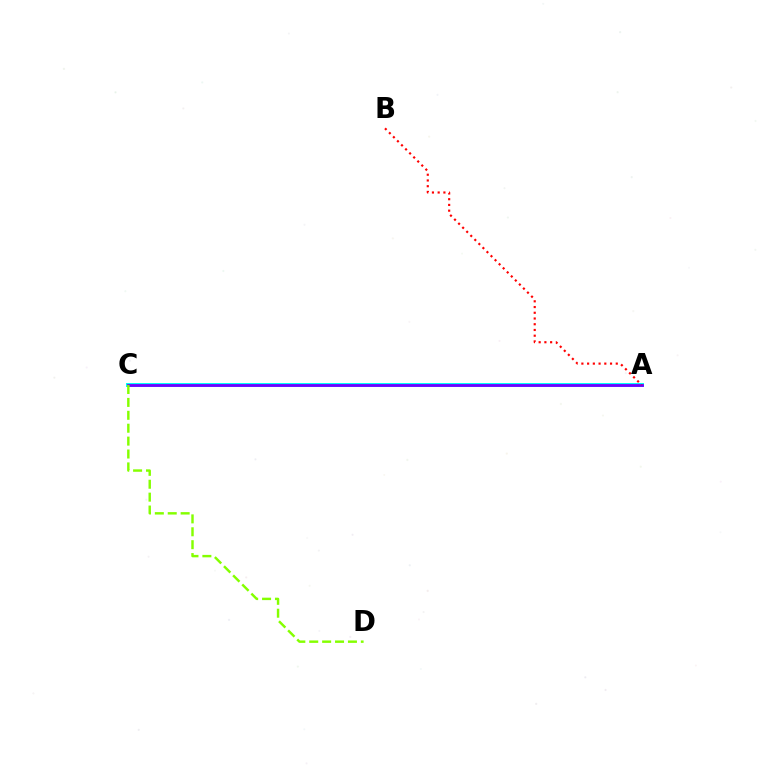{('A', 'C'): [{'color': '#00fff6', 'line_style': 'solid', 'thickness': 2.87}, {'color': '#7200ff', 'line_style': 'solid', 'thickness': 2.02}], ('A', 'B'): [{'color': '#ff0000', 'line_style': 'dotted', 'thickness': 1.56}], ('C', 'D'): [{'color': '#84ff00', 'line_style': 'dashed', 'thickness': 1.75}]}